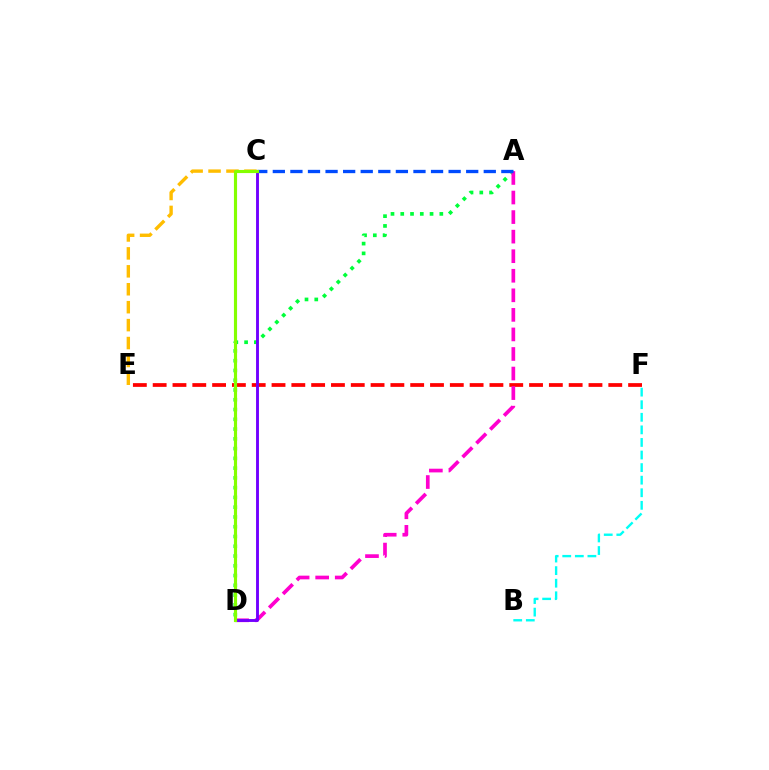{('E', 'F'): [{'color': '#ff0000', 'line_style': 'dashed', 'thickness': 2.69}], ('A', 'D'): [{'color': '#00ff39', 'line_style': 'dotted', 'thickness': 2.65}, {'color': '#ff00cf', 'line_style': 'dashed', 'thickness': 2.66}], ('B', 'F'): [{'color': '#00fff6', 'line_style': 'dashed', 'thickness': 1.71}], ('C', 'D'): [{'color': '#7200ff', 'line_style': 'solid', 'thickness': 2.08}, {'color': '#84ff00', 'line_style': 'solid', 'thickness': 2.26}], ('C', 'E'): [{'color': '#ffbd00', 'line_style': 'dashed', 'thickness': 2.44}], ('A', 'C'): [{'color': '#004bff', 'line_style': 'dashed', 'thickness': 2.39}]}